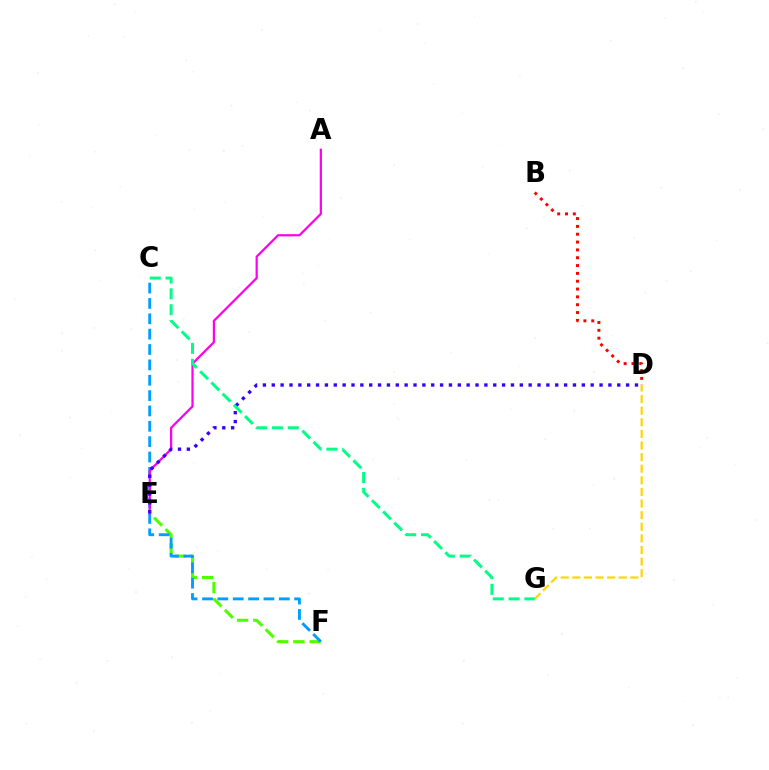{('E', 'F'): [{'color': '#4fff00', 'line_style': 'dashed', 'thickness': 2.21}], ('C', 'F'): [{'color': '#009eff', 'line_style': 'dashed', 'thickness': 2.09}], ('A', 'E'): [{'color': '#ff00ed', 'line_style': 'solid', 'thickness': 1.59}], ('B', 'D'): [{'color': '#ff0000', 'line_style': 'dotted', 'thickness': 2.13}], ('D', 'G'): [{'color': '#ffd500', 'line_style': 'dashed', 'thickness': 1.58}], ('D', 'E'): [{'color': '#3700ff', 'line_style': 'dotted', 'thickness': 2.41}], ('C', 'G'): [{'color': '#00ff86', 'line_style': 'dashed', 'thickness': 2.15}]}